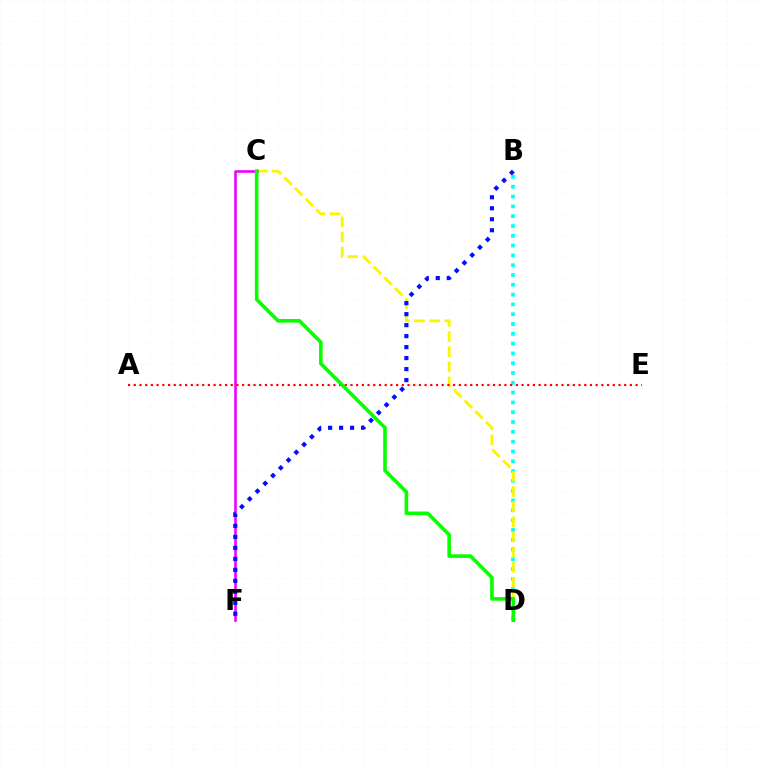{('B', 'D'): [{'color': '#00fff6', 'line_style': 'dotted', 'thickness': 2.66}], ('C', 'D'): [{'color': '#fcf500', 'line_style': 'dashed', 'thickness': 2.06}, {'color': '#08ff00', 'line_style': 'solid', 'thickness': 2.6}], ('C', 'F'): [{'color': '#ee00ff', 'line_style': 'solid', 'thickness': 1.87}], ('B', 'F'): [{'color': '#0010ff', 'line_style': 'dotted', 'thickness': 2.99}], ('A', 'E'): [{'color': '#ff0000', 'line_style': 'dotted', 'thickness': 1.55}]}